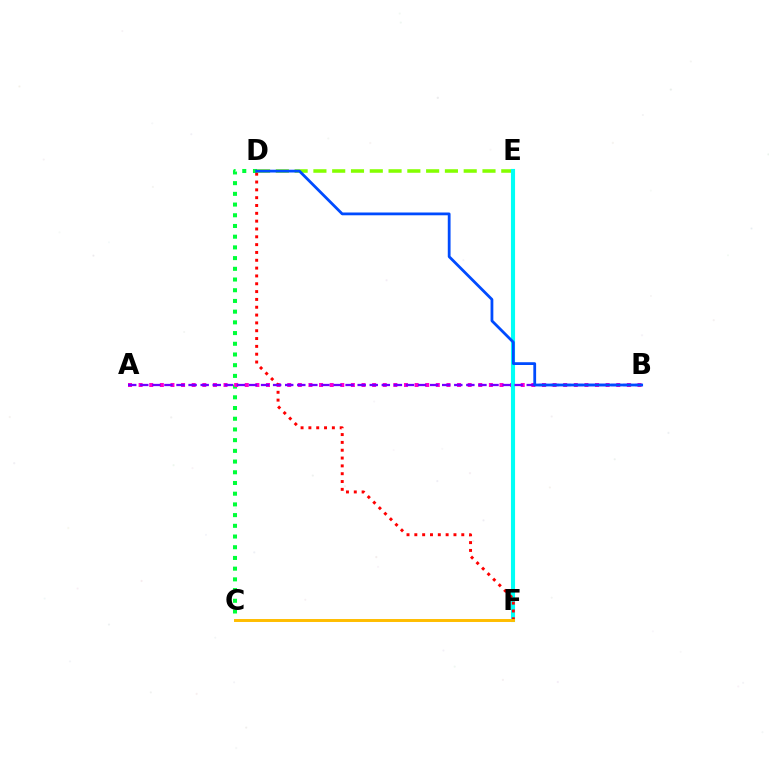{('C', 'D'): [{'color': '#00ff39', 'line_style': 'dotted', 'thickness': 2.91}], ('D', 'E'): [{'color': '#84ff00', 'line_style': 'dashed', 'thickness': 2.55}], ('A', 'B'): [{'color': '#ff00cf', 'line_style': 'dotted', 'thickness': 2.88}, {'color': '#7200ff', 'line_style': 'dashed', 'thickness': 1.64}], ('E', 'F'): [{'color': '#00fff6', 'line_style': 'solid', 'thickness': 2.96}], ('D', 'F'): [{'color': '#ff0000', 'line_style': 'dotted', 'thickness': 2.13}], ('B', 'D'): [{'color': '#004bff', 'line_style': 'solid', 'thickness': 2.0}], ('C', 'F'): [{'color': '#ffbd00', 'line_style': 'solid', 'thickness': 2.12}]}